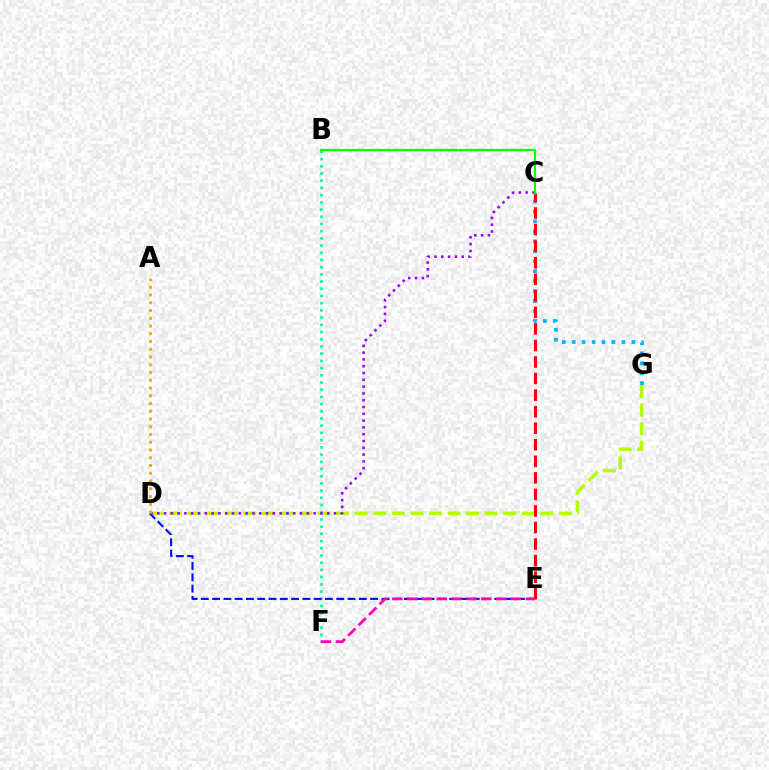{('C', 'G'): [{'color': '#00b5ff', 'line_style': 'dotted', 'thickness': 2.7}], ('D', 'G'): [{'color': '#b3ff00', 'line_style': 'dashed', 'thickness': 2.52}], ('B', 'F'): [{'color': '#00ff9d', 'line_style': 'dotted', 'thickness': 1.96}], ('D', 'E'): [{'color': '#0010ff', 'line_style': 'dashed', 'thickness': 1.53}], ('E', 'F'): [{'color': '#ff00bd', 'line_style': 'dashed', 'thickness': 2.02}], ('C', 'D'): [{'color': '#9b00ff', 'line_style': 'dotted', 'thickness': 1.85}], ('A', 'D'): [{'color': '#ffa500', 'line_style': 'dotted', 'thickness': 2.11}], ('C', 'E'): [{'color': '#ff0000', 'line_style': 'dashed', 'thickness': 2.25}], ('B', 'C'): [{'color': '#08ff00', 'line_style': 'solid', 'thickness': 1.61}]}